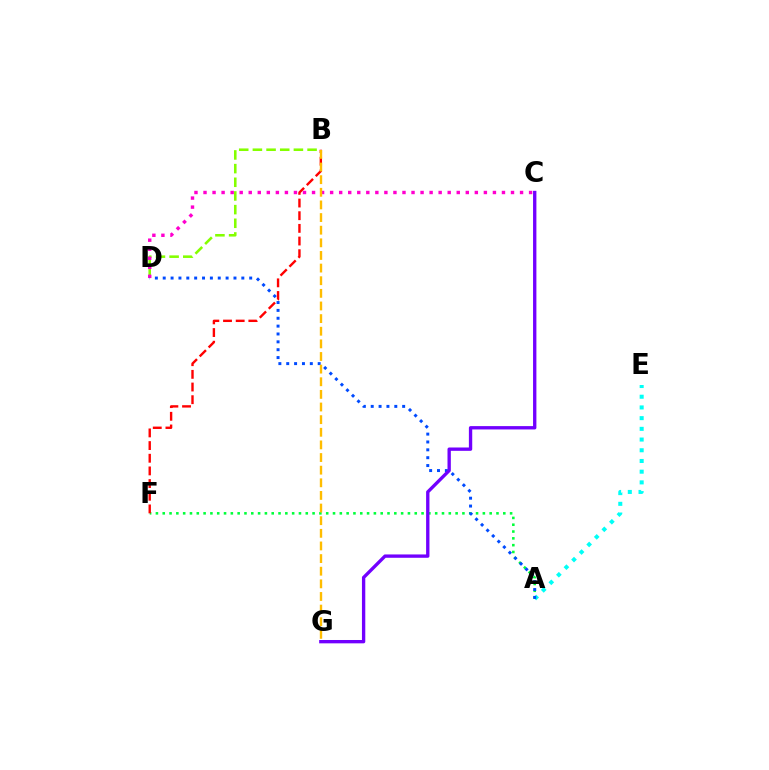{('A', 'E'): [{'color': '#00fff6', 'line_style': 'dotted', 'thickness': 2.91}], ('B', 'D'): [{'color': '#84ff00', 'line_style': 'dashed', 'thickness': 1.86}], ('C', 'D'): [{'color': '#ff00cf', 'line_style': 'dotted', 'thickness': 2.46}], ('A', 'F'): [{'color': '#00ff39', 'line_style': 'dotted', 'thickness': 1.85}], ('A', 'D'): [{'color': '#004bff', 'line_style': 'dotted', 'thickness': 2.14}], ('B', 'F'): [{'color': '#ff0000', 'line_style': 'dashed', 'thickness': 1.72}], ('C', 'G'): [{'color': '#7200ff', 'line_style': 'solid', 'thickness': 2.41}], ('B', 'G'): [{'color': '#ffbd00', 'line_style': 'dashed', 'thickness': 1.72}]}